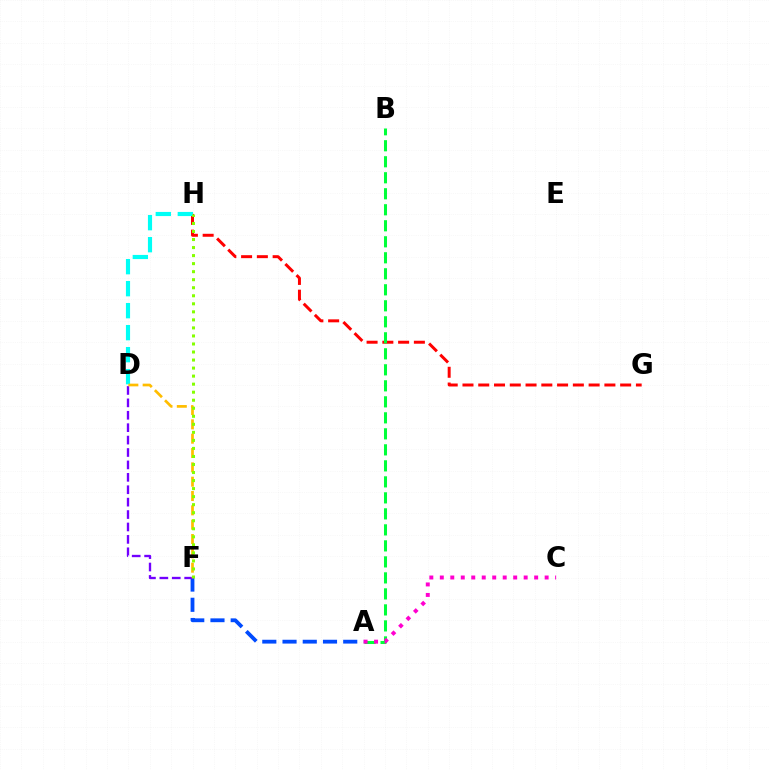{('A', 'F'): [{'color': '#004bff', 'line_style': 'dashed', 'thickness': 2.75}], ('G', 'H'): [{'color': '#ff0000', 'line_style': 'dashed', 'thickness': 2.14}], ('A', 'B'): [{'color': '#00ff39', 'line_style': 'dashed', 'thickness': 2.17}], ('D', 'F'): [{'color': '#7200ff', 'line_style': 'dashed', 'thickness': 1.69}, {'color': '#ffbd00', 'line_style': 'dashed', 'thickness': 1.95}], ('D', 'H'): [{'color': '#00fff6', 'line_style': 'dashed', 'thickness': 2.99}], ('F', 'H'): [{'color': '#84ff00', 'line_style': 'dotted', 'thickness': 2.18}], ('A', 'C'): [{'color': '#ff00cf', 'line_style': 'dotted', 'thickness': 2.85}]}